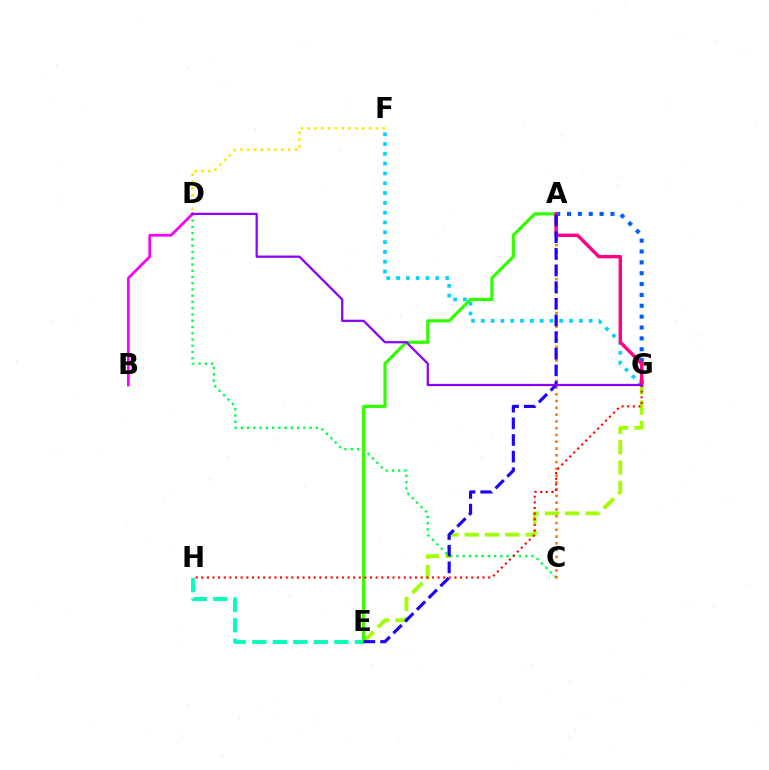{('A', 'G'): [{'color': '#005dff', 'line_style': 'dotted', 'thickness': 2.95}, {'color': '#ff0088', 'line_style': 'solid', 'thickness': 2.45}], ('E', 'G'): [{'color': '#a2ff00', 'line_style': 'dashed', 'thickness': 2.76}], ('C', 'D'): [{'color': '#00ff45', 'line_style': 'dotted', 'thickness': 1.7}], ('F', 'G'): [{'color': '#00d3ff', 'line_style': 'dotted', 'thickness': 2.66}], ('A', 'C'): [{'color': '#ff7000', 'line_style': 'dotted', 'thickness': 1.84}], ('E', 'H'): [{'color': '#00ffbb', 'line_style': 'dashed', 'thickness': 2.79}], ('B', 'D'): [{'color': '#fa00f9', 'line_style': 'solid', 'thickness': 1.95}], ('A', 'E'): [{'color': '#31ff00', 'line_style': 'solid', 'thickness': 2.28}, {'color': '#1900ff', 'line_style': 'dashed', 'thickness': 2.26}], ('G', 'H'): [{'color': '#ff0000', 'line_style': 'dotted', 'thickness': 1.53}], ('D', 'F'): [{'color': '#ffe600', 'line_style': 'dotted', 'thickness': 1.85}], ('D', 'G'): [{'color': '#8a00ff', 'line_style': 'solid', 'thickness': 1.62}]}